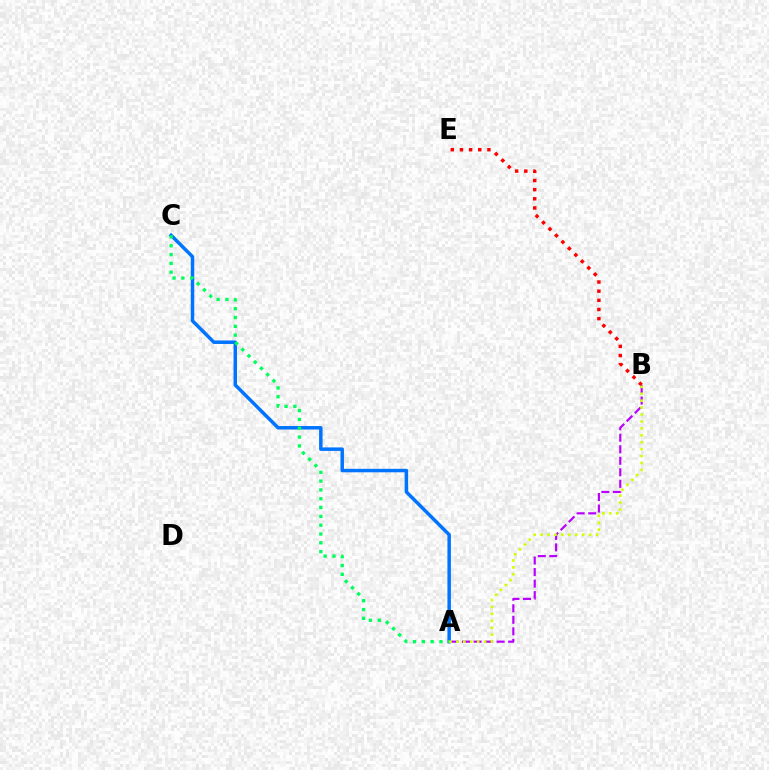{('B', 'E'): [{'color': '#ff0000', 'line_style': 'dotted', 'thickness': 2.49}], ('A', 'B'): [{'color': '#b900ff', 'line_style': 'dashed', 'thickness': 1.56}, {'color': '#d1ff00', 'line_style': 'dotted', 'thickness': 1.88}], ('A', 'C'): [{'color': '#0074ff', 'line_style': 'solid', 'thickness': 2.51}, {'color': '#00ff5c', 'line_style': 'dotted', 'thickness': 2.39}]}